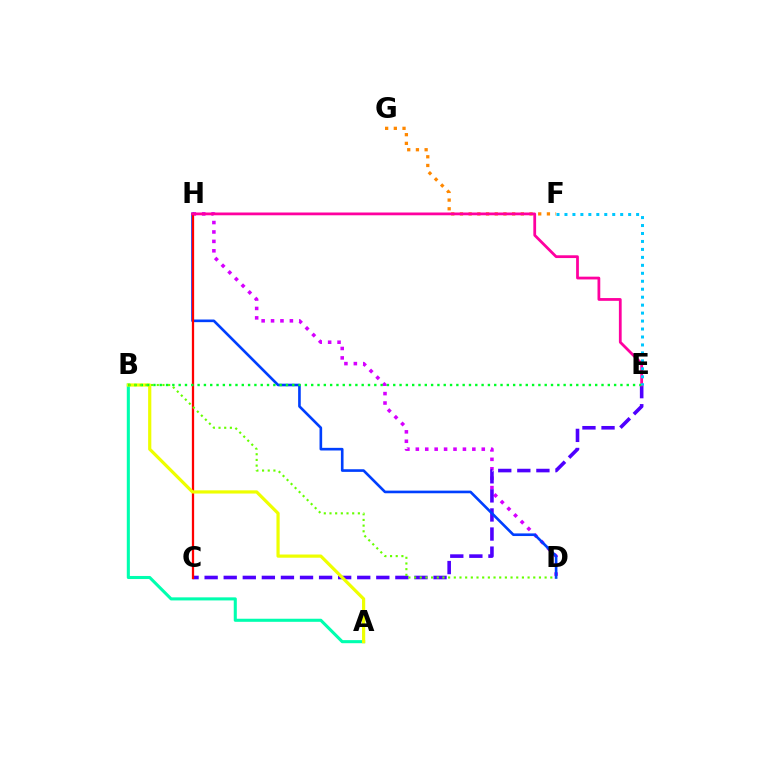{('F', 'G'): [{'color': '#ff8800', 'line_style': 'dotted', 'thickness': 2.36}], ('D', 'H'): [{'color': '#d600ff', 'line_style': 'dotted', 'thickness': 2.56}, {'color': '#003fff', 'line_style': 'solid', 'thickness': 1.9}], ('A', 'B'): [{'color': '#00ffaf', 'line_style': 'solid', 'thickness': 2.21}, {'color': '#eeff00', 'line_style': 'solid', 'thickness': 2.3}], ('C', 'E'): [{'color': '#4f00ff', 'line_style': 'dashed', 'thickness': 2.59}], ('C', 'H'): [{'color': '#ff0000', 'line_style': 'solid', 'thickness': 1.63}], ('E', 'H'): [{'color': '#ff00a0', 'line_style': 'solid', 'thickness': 2.0}], ('B', 'E'): [{'color': '#00ff27', 'line_style': 'dotted', 'thickness': 1.71}], ('B', 'D'): [{'color': '#66ff00', 'line_style': 'dotted', 'thickness': 1.54}], ('E', 'F'): [{'color': '#00c7ff', 'line_style': 'dotted', 'thickness': 2.16}]}